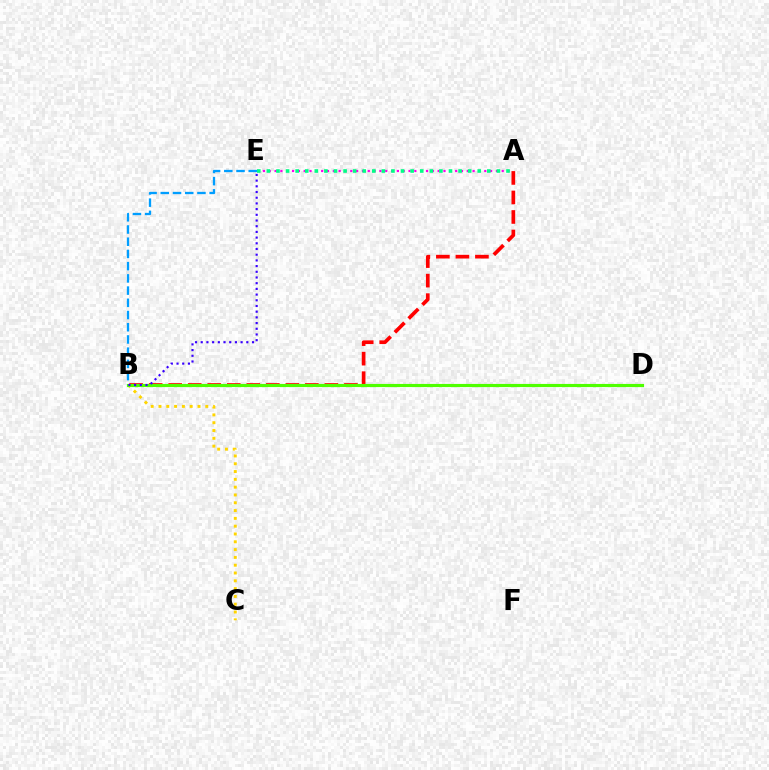{('B', 'E'): [{'color': '#009eff', 'line_style': 'dashed', 'thickness': 1.66}, {'color': '#3700ff', 'line_style': 'dotted', 'thickness': 1.55}], ('B', 'C'): [{'color': '#ffd500', 'line_style': 'dotted', 'thickness': 2.12}], ('A', 'B'): [{'color': '#ff0000', 'line_style': 'dashed', 'thickness': 2.65}], ('B', 'D'): [{'color': '#4fff00', 'line_style': 'solid', 'thickness': 2.25}], ('A', 'E'): [{'color': '#ff00ed', 'line_style': 'dotted', 'thickness': 1.58}, {'color': '#00ff86', 'line_style': 'dotted', 'thickness': 2.6}]}